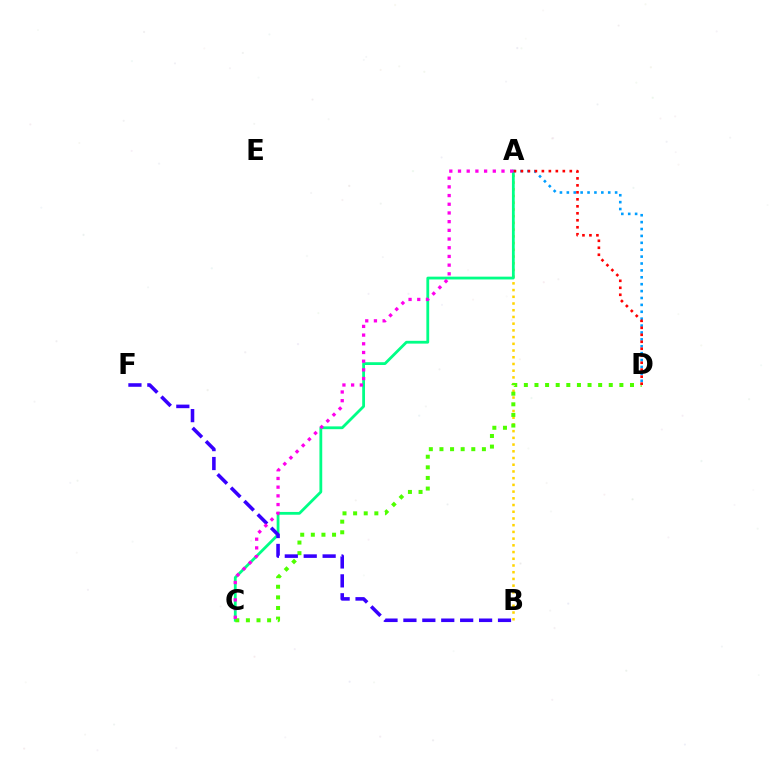{('A', 'B'): [{'color': '#ffd500', 'line_style': 'dotted', 'thickness': 1.83}], ('A', 'C'): [{'color': '#00ff86', 'line_style': 'solid', 'thickness': 2.01}, {'color': '#ff00ed', 'line_style': 'dotted', 'thickness': 2.36}], ('C', 'D'): [{'color': '#4fff00', 'line_style': 'dotted', 'thickness': 2.88}], ('A', 'D'): [{'color': '#009eff', 'line_style': 'dotted', 'thickness': 1.87}, {'color': '#ff0000', 'line_style': 'dotted', 'thickness': 1.9}], ('B', 'F'): [{'color': '#3700ff', 'line_style': 'dashed', 'thickness': 2.57}]}